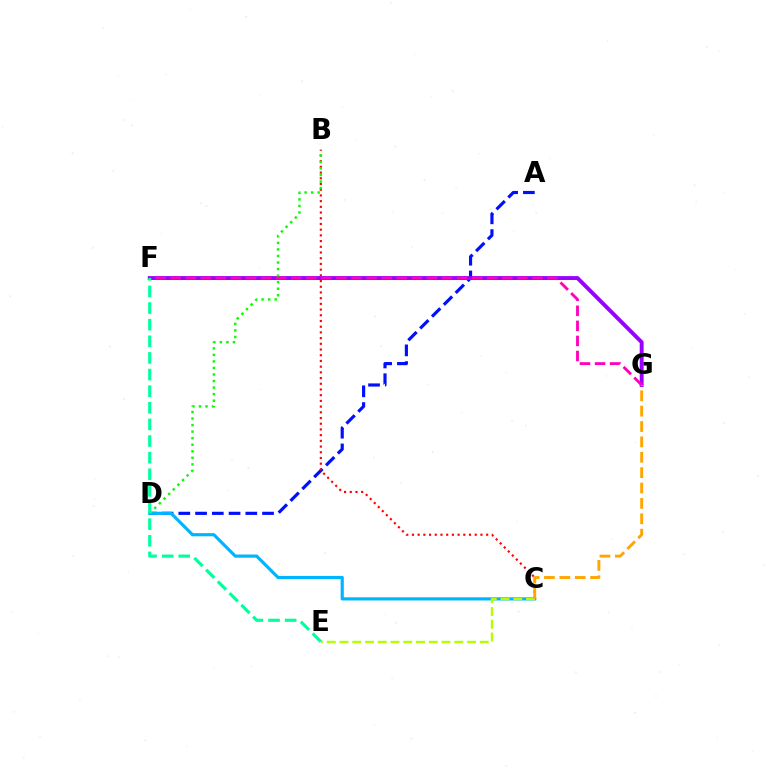{('A', 'D'): [{'color': '#0010ff', 'line_style': 'dashed', 'thickness': 2.27}], ('B', 'C'): [{'color': '#ff0000', 'line_style': 'dotted', 'thickness': 1.55}], ('F', 'G'): [{'color': '#9b00ff', 'line_style': 'solid', 'thickness': 2.82}, {'color': '#ff00bd', 'line_style': 'dashed', 'thickness': 2.05}], ('C', 'D'): [{'color': '#00b5ff', 'line_style': 'solid', 'thickness': 2.28}], ('C', 'E'): [{'color': '#b3ff00', 'line_style': 'dashed', 'thickness': 1.73}], ('B', 'D'): [{'color': '#08ff00', 'line_style': 'dotted', 'thickness': 1.78}], ('C', 'G'): [{'color': '#ffa500', 'line_style': 'dashed', 'thickness': 2.09}], ('E', 'F'): [{'color': '#00ff9d', 'line_style': 'dashed', 'thickness': 2.26}]}